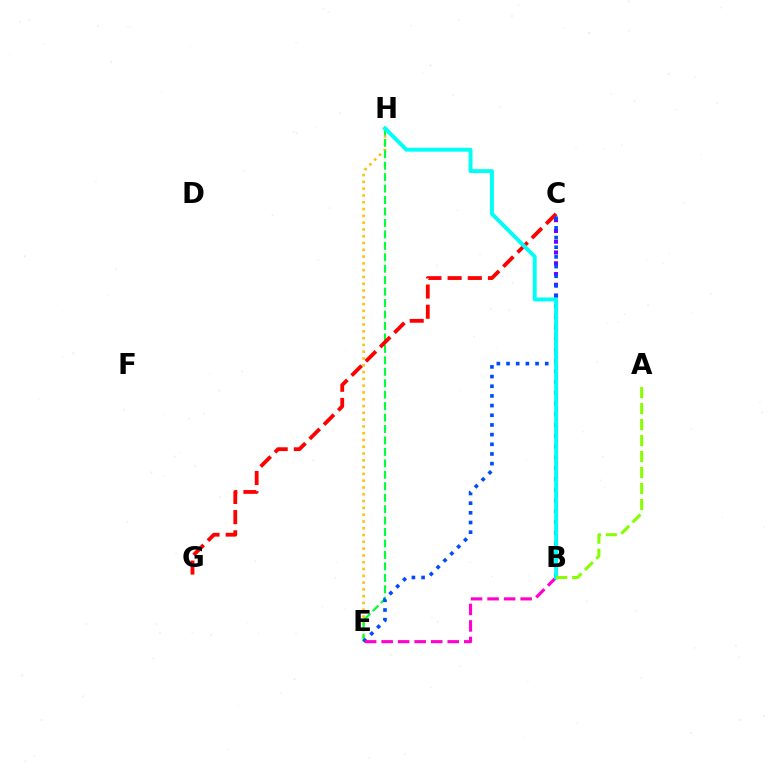{('E', 'H'): [{'color': '#ffbd00', 'line_style': 'dotted', 'thickness': 1.85}, {'color': '#00ff39', 'line_style': 'dashed', 'thickness': 1.56}], ('B', 'C'): [{'color': '#7200ff', 'line_style': 'dotted', 'thickness': 2.93}], ('C', 'G'): [{'color': '#ff0000', 'line_style': 'dashed', 'thickness': 2.74}], ('C', 'E'): [{'color': '#004bff', 'line_style': 'dotted', 'thickness': 2.63}], ('B', 'E'): [{'color': '#ff00cf', 'line_style': 'dashed', 'thickness': 2.25}], ('B', 'H'): [{'color': '#00fff6', 'line_style': 'solid', 'thickness': 2.82}], ('A', 'B'): [{'color': '#84ff00', 'line_style': 'dashed', 'thickness': 2.17}]}